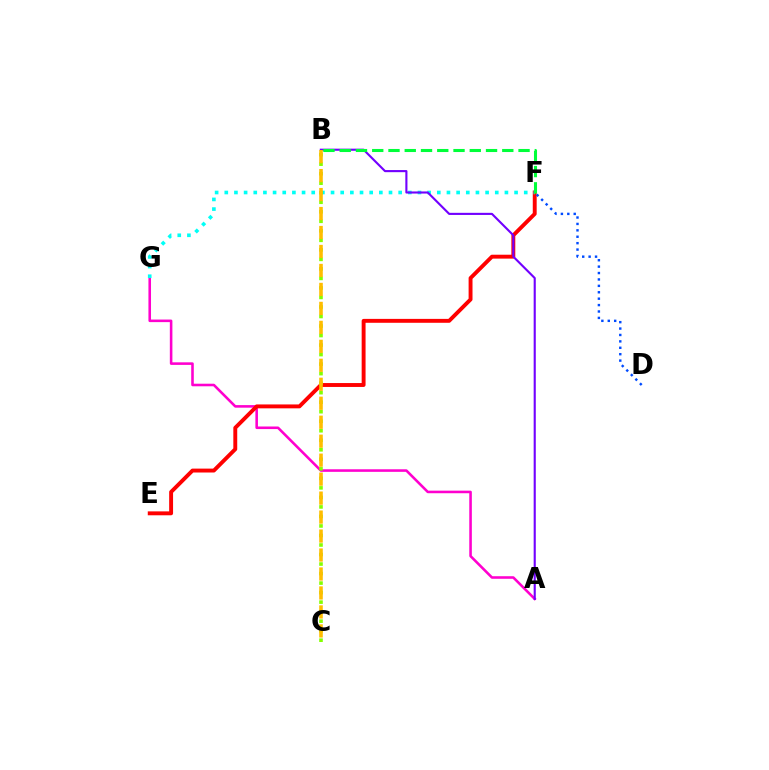{('A', 'G'): [{'color': '#ff00cf', 'line_style': 'solid', 'thickness': 1.85}], ('E', 'F'): [{'color': '#ff0000', 'line_style': 'solid', 'thickness': 2.81}], ('F', 'G'): [{'color': '#00fff6', 'line_style': 'dotted', 'thickness': 2.62}], ('A', 'B'): [{'color': '#7200ff', 'line_style': 'solid', 'thickness': 1.52}], ('B', 'C'): [{'color': '#84ff00', 'line_style': 'dotted', 'thickness': 2.59}, {'color': '#ffbd00', 'line_style': 'dashed', 'thickness': 2.58}], ('D', 'F'): [{'color': '#004bff', 'line_style': 'dotted', 'thickness': 1.74}], ('B', 'F'): [{'color': '#00ff39', 'line_style': 'dashed', 'thickness': 2.21}]}